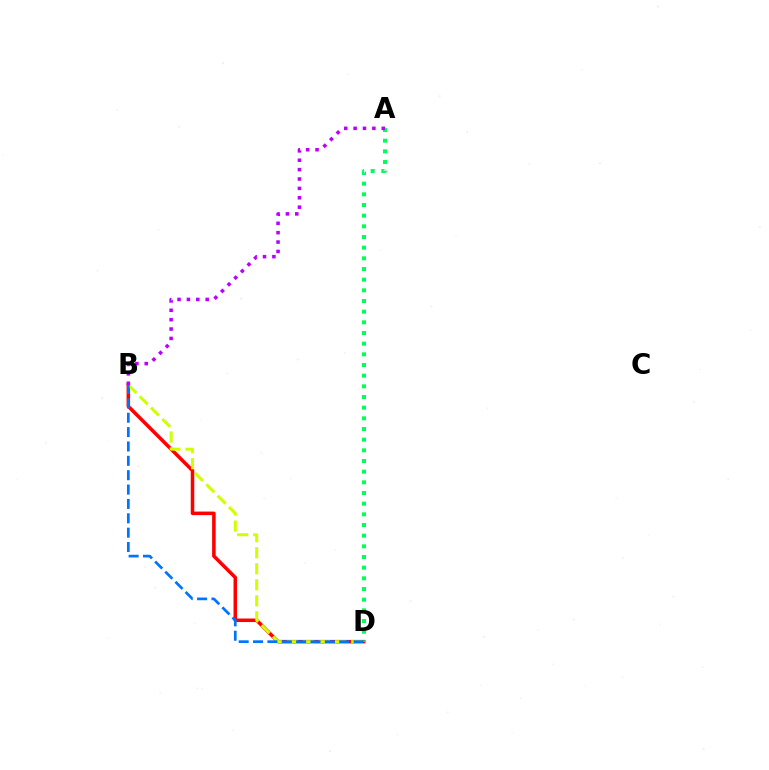{('B', 'D'): [{'color': '#ff0000', 'line_style': 'solid', 'thickness': 2.54}, {'color': '#d1ff00', 'line_style': 'dashed', 'thickness': 2.18}, {'color': '#0074ff', 'line_style': 'dashed', 'thickness': 1.95}], ('A', 'D'): [{'color': '#00ff5c', 'line_style': 'dotted', 'thickness': 2.9}], ('A', 'B'): [{'color': '#b900ff', 'line_style': 'dotted', 'thickness': 2.55}]}